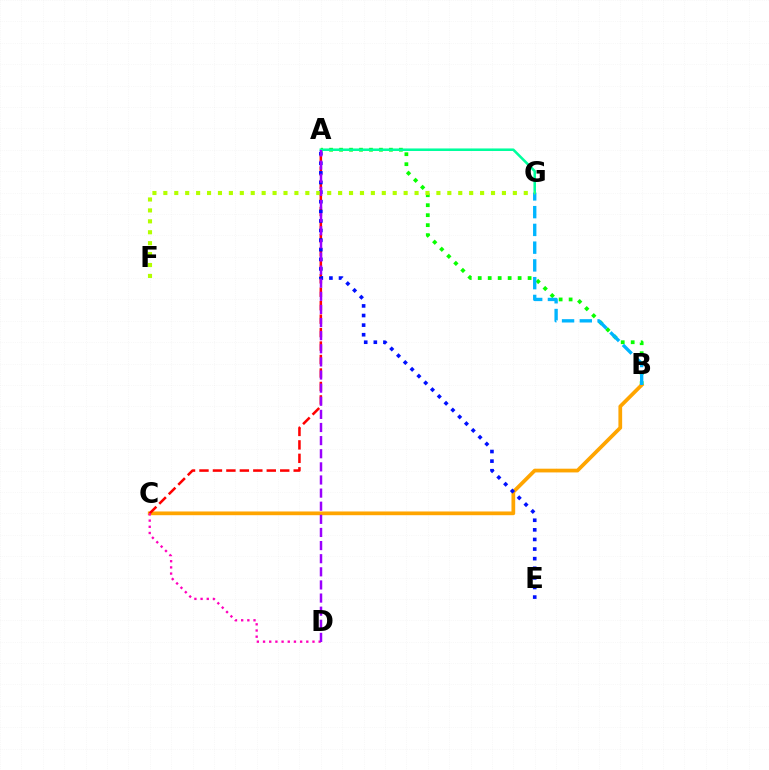{('A', 'B'): [{'color': '#08ff00', 'line_style': 'dotted', 'thickness': 2.71}], ('B', 'C'): [{'color': '#ffa500', 'line_style': 'solid', 'thickness': 2.69}], ('A', 'C'): [{'color': '#ff0000', 'line_style': 'dashed', 'thickness': 1.83}], ('A', 'E'): [{'color': '#0010ff', 'line_style': 'dotted', 'thickness': 2.61}], ('B', 'G'): [{'color': '#00b5ff', 'line_style': 'dashed', 'thickness': 2.41}], ('A', 'G'): [{'color': '#00ff9d', 'line_style': 'solid', 'thickness': 1.84}], ('C', 'D'): [{'color': '#ff00bd', 'line_style': 'dotted', 'thickness': 1.68}], ('F', 'G'): [{'color': '#b3ff00', 'line_style': 'dotted', 'thickness': 2.97}], ('A', 'D'): [{'color': '#9b00ff', 'line_style': 'dashed', 'thickness': 1.78}]}